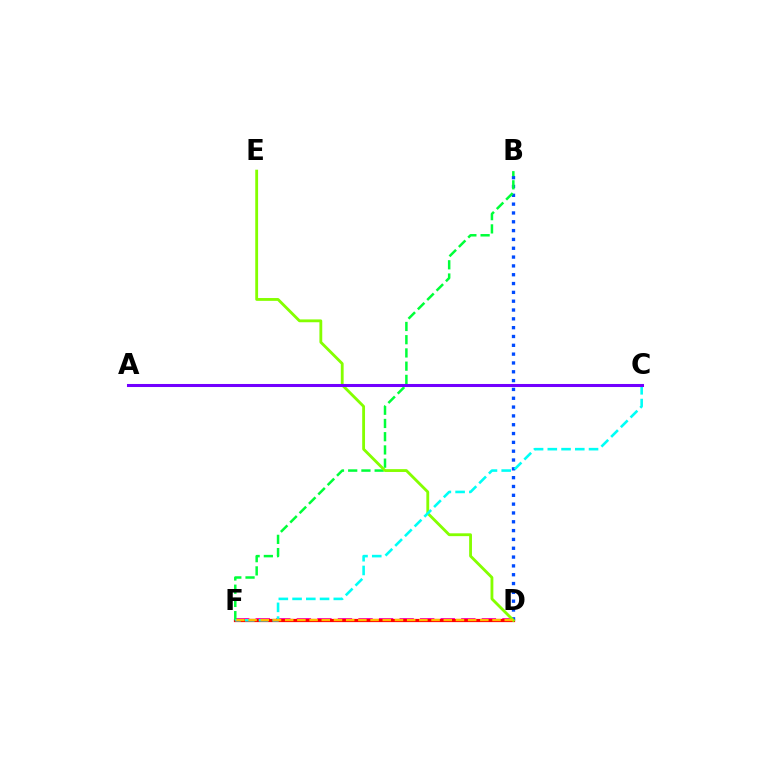{('D', 'F'): [{'color': '#ff00cf', 'line_style': 'dashed', 'thickness': 2.79}, {'color': '#ff0000', 'line_style': 'solid', 'thickness': 2.32}, {'color': '#ffbd00', 'line_style': 'dashed', 'thickness': 1.66}], ('B', 'D'): [{'color': '#004bff', 'line_style': 'dotted', 'thickness': 2.4}], ('B', 'F'): [{'color': '#00ff39', 'line_style': 'dashed', 'thickness': 1.8}], ('D', 'E'): [{'color': '#84ff00', 'line_style': 'solid', 'thickness': 2.04}], ('C', 'F'): [{'color': '#00fff6', 'line_style': 'dashed', 'thickness': 1.87}], ('A', 'C'): [{'color': '#7200ff', 'line_style': 'solid', 'thickness': 2.19}]}